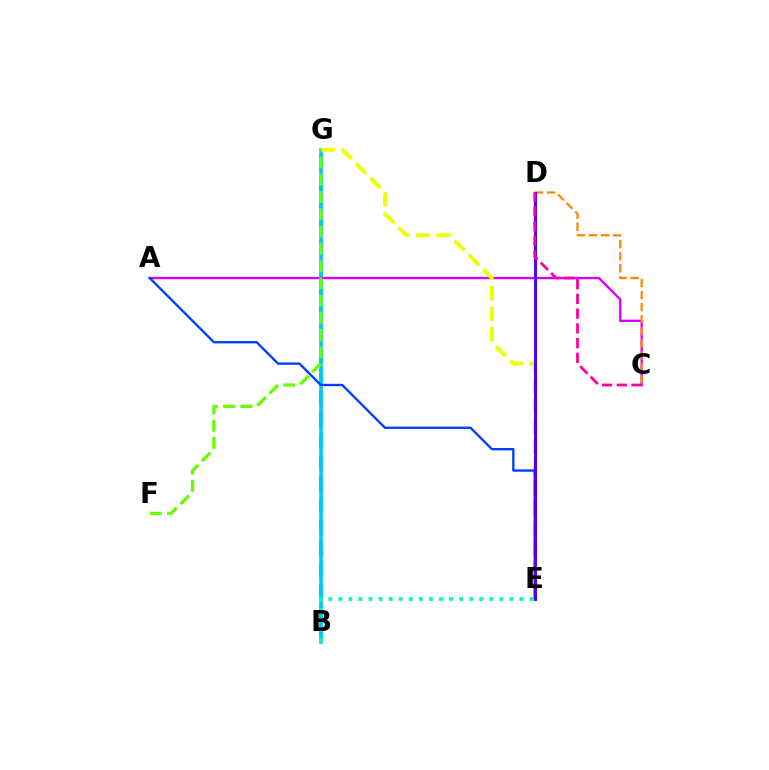{('B', 'G'): [{'color': '#00ff27', 'line_style': 'dashed', 'thickness': 2.92}, {'color': '#00c7ff', 'line_style': 'solid', 'thickness': 2.61}], ('A', 'C'): [{'color': '#d600ff', 'line_style': 'solid', 'thickness': 1.7}], ('E', 'G'): [{'color': '#eeff00', 'line_style': 'dashed', 'thickness': 2.77}], ('D', 'E'): [{'color': '#ff0000', 'line_style': 'dashed', 'thickness': 1.88}, {'color': '#4f00ff', 'line_style': 'solid', 'thickness': 2.18}], ('C', 'D'): [{'color': '#ff8800', 'line_style': 'dashed', 'thickness': 1.64}, {'color': '#ff00a0', 'line_style': 'dashed', 'thickness': 2.0}], ('F', 'G'): [{'color': '#66ff00', 'line_style': 'dashed', 'thickness': 2.34}], ('A', 'E'): [{'color': '#003fff', 'line_style': 'solid', 'thickness': 1.69}], ('B', 'E'): [{'color': '#00ffaf', 'line_style': 'dotted', 'thickness': 2.73}]}